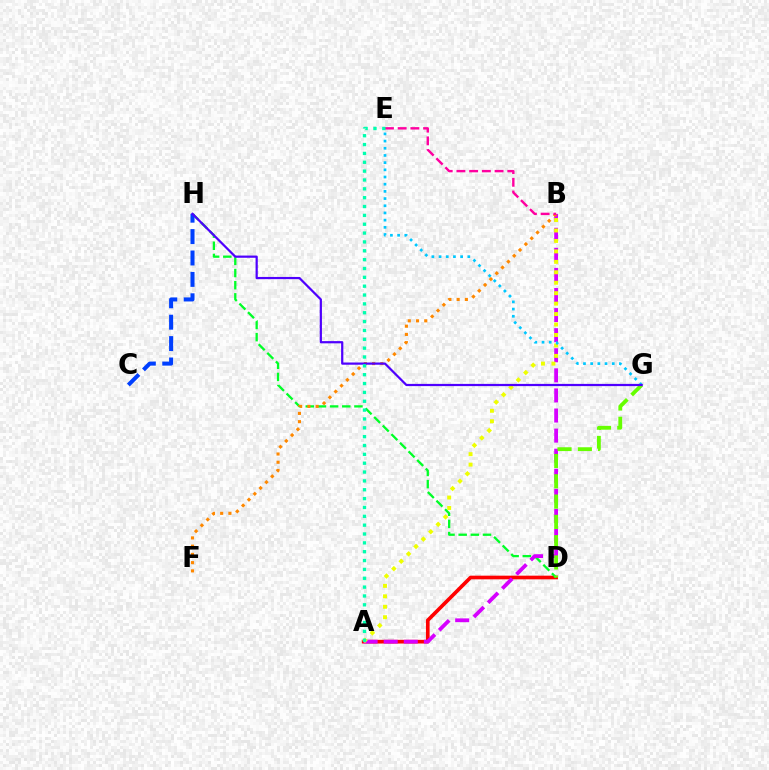{('A', 'D'): [{'color': '#ff0000', 'line_style': 'solid', 'thickness': 2.64}], ('D', 'H'): [{'color': '#00ff27', 'line_style': 'dashed', 'thickness': 1.65}], ('A', 'B'): [{'color': '#d600ff', 'line_style': 'dashed', 'thickness': 2.73}, {'color': '#eeff00', 'line_style': 'dotted', 'thickness': 2.84}], ('B', 'F'): [{'color': '#ff8800', 'line_style': 'dotted', 'thickness': 2.24}], ('B', 'E'): [{'color': '#ff00a0', 'line_style': 'dashed', 'thickness': 1.73}], ('D', 'G'): [{'color': '#66ff00', 'line_style': 'dashed', 'thickness': 2.76}], ('E', 'G'): [{'color': '#00c7ff', 'line_style': 'dotted', 'thickness': 1.95}], ('C', 'H'): [{'color': '#003fff', 'line_style': 'dashed', 'thickness': 2.91}], ('G', 'H'): [{'color': '#4f00ff', 'line_style': 'solid', 'thickness': 1.6}], ('A', 'E'): [{'color': '#00ffaf', 'line_style': 'dotted', 'thickness': 2.4}]}